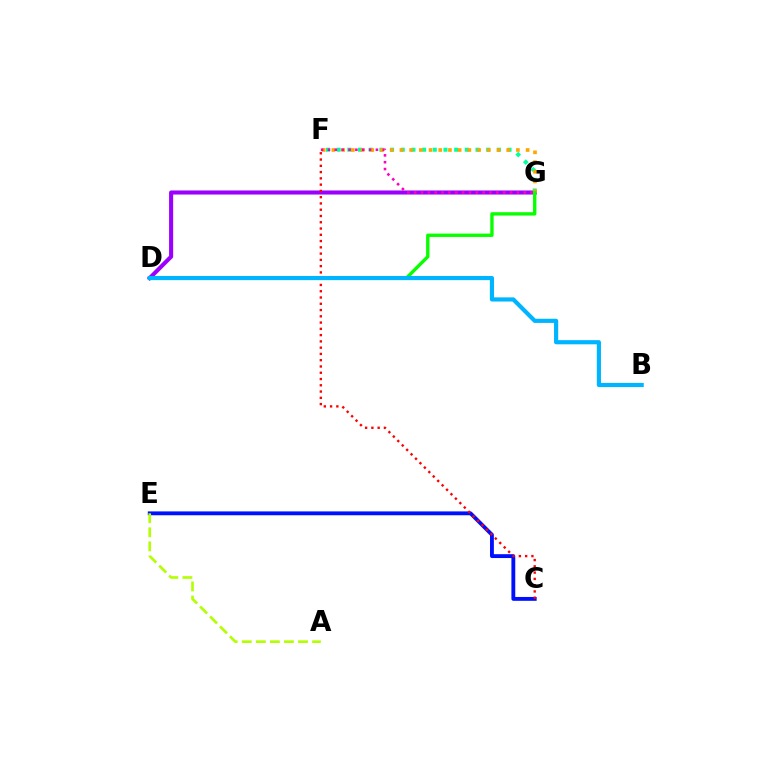{('D', 'G'): [{'color': '#9b00ff', 'line_style': 'solid', 'thickness': 2.93}, {'color': '#08ff00', 'line_style': 'solid', 'thickness': 2.42}], ('C', 'E'): [{'color': '#0010ff', 'line_style': 'solid', 'thickness': 2.78}], ('F', 'G'): [{'color': '#00ff9d', 'line_style': 'dotted', 'thickness': 2.9}, {'color': '#ffa500', 'line_style': 'dotted', 'thickness': 2.64}, {'color': '#ff00bd', 'line_style': 'dotted', 'thickness': 1.86}], ('C', 'F'): [{'color': '#ff0000', 'line_style': 'dotted', 'thickness': 1.7}], ('A', 'E'): [{'color': '#b3ff00', 'line_style': 'dashed', 'thickness': 1.91}], ('B', 'D'): [{'color': '#00b5ff', 'line_style': 'solid', 'thickness': 3.0}]}